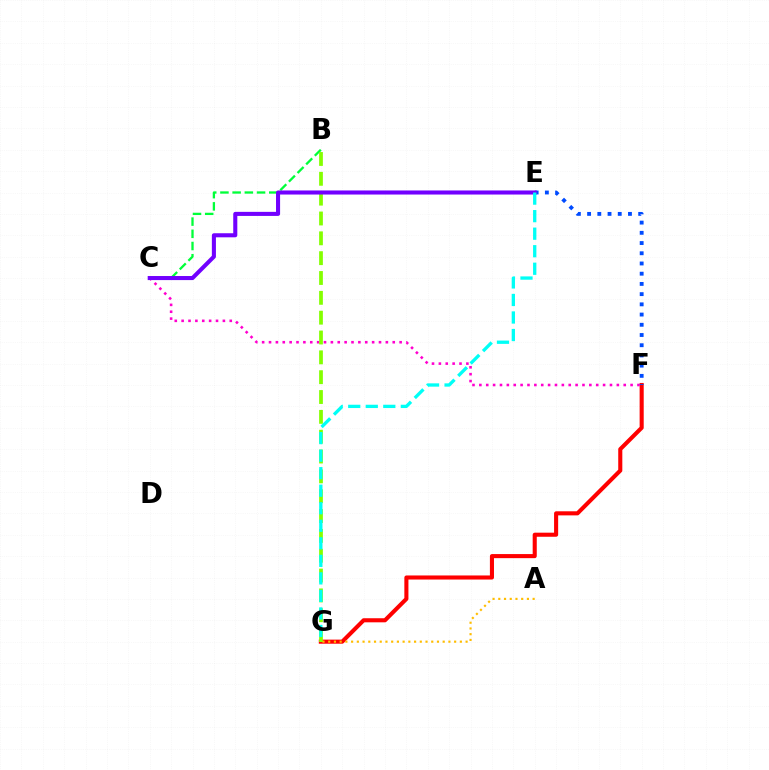{('B', 'C'): [{'color': '#00ff39', 'line_style': 'dashed', 'thickness': 1.66}], ('F', 'G'): [{'color': '#ff0000', 'line_style': 'solid', 'thickness': 2.94}], ('C', 'F'): [{'color': '#ff00cf', 'line_style': 'dotted', 'thickness': 1.87}], ('E', 'F'): [{'color': '#004bff', 'line_style': 'dotted', 'thickness': 2.78}], ('B', 'G'): [{'color': '#84ff00', 'line_style': 'dashed', 'thickness': 2.69}], ('A', 'G'): [{'color': '#ffbd00', 'line_style': 'dotted', 'thickness': 1.56}], ('C', 'E'): [{'color': '#7200ff', 'line_style': 'solid', 'thickness': 2.93}], ('E', 'G'): [{'color': '#00fff6', 'line_style': 'dashed', 'thickness': 2.38}]}